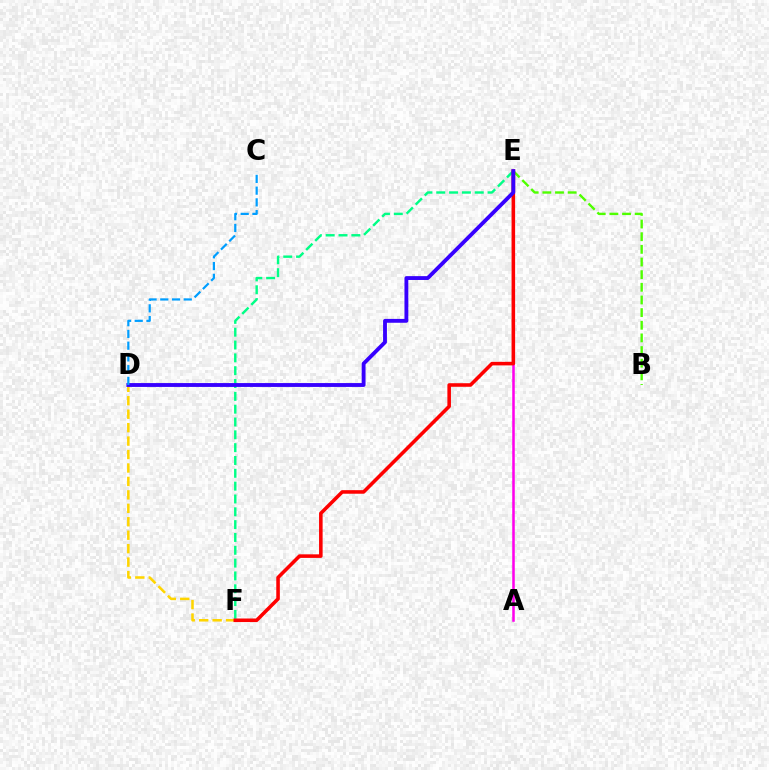{('E', 'F'): [{'color': '#00ff86', 'line_style': 'dashed', 'thickness': 1.74}, {'color': '#ff0000', 'line_style': 'solid', 'thickness': 2.57}], ('A', 'E'): [{'color': '#ff00ed', 'line_style': 'solid', 'thickness': 1.83}], ('B', 'E'): [{'color': '#4fff00', 'line_style': 'dashed', 'thickness': 1.72}], ('D', 'F'): [{'color': '#ffd500', 'line_style': 'dashed', 'thickness': 1.83}], ('D', 'E'): [{'color': '#3700ff', 'line_style': 'solid', 'thickness': 2.77}], ('C', 'D'): [{'color': '#009eff', 'line_style': 'dashed', 'thickness': 1.6}]}